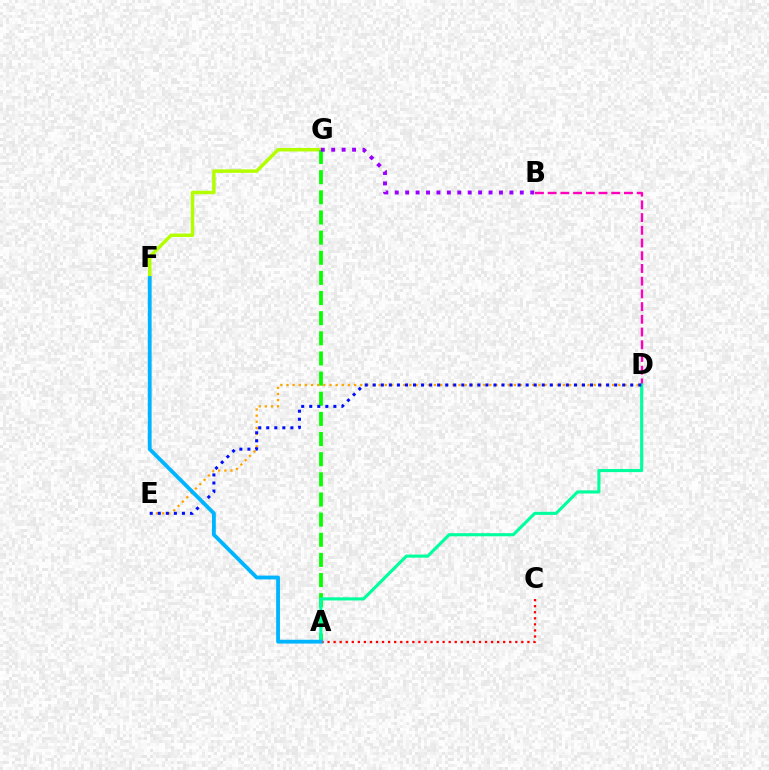{('B', 'D'): [{'color': '#ff00bd', 'line_style': 'dashed', 'thickness': 1.73}], ('F', 'G'): [{'color': '#b3ff00', 'line_style': 'solid', 'thickness': 2.5}], ('A', 'G'): [{'color': '#08ff00', 'line_style': 'dashed', 'thickness': 2.74}], ('A', 'D'): [{'color': '#00ff9d', 'line_style': 'solid', 'thickness': 2.24}], ('D', 'E'): [{'color': '#ffa500', 'line_style': 'dotted', 'thickness': 1.67}, {'color': '#0010ff', 'line_style': 'dotted', 'thickness': 2.19}], ('A', 'C'): [{'color': '#ff0000', 'line_style': 'dotted', 'thickness': 1.65}], ('B', 'G'): [{'color': '#9b00ff', 'line_style': 'dotted', 'thickness': 2.83}], ('A', 'F'): [{'color': '#00b5ff', 'line_style': 'solid', 'thickness': 2.75}]}